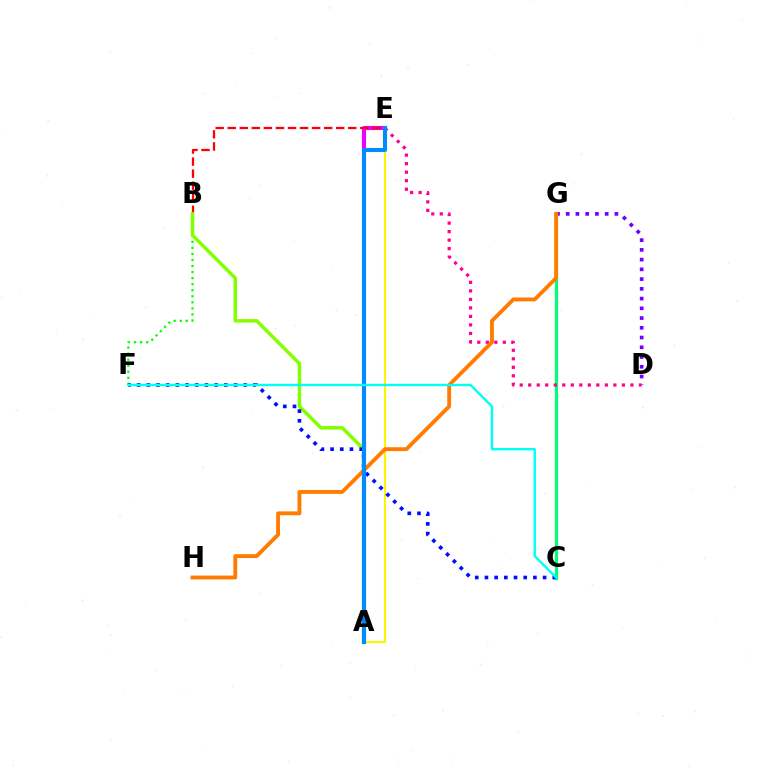{('B', 'F'): [{'color': '#08ff00', 'line_style': 'dotted', 'thickness': 1.64}], ('A', 'E'): [{'color': '#ee00ff', 'line_style': 'solid', 'thickness': 2.95}, {'color': '#fcf500', 'line_style': 'solid', 'thickness': 1.51}, {'color': '#008cff', 'line_style': 'solid', 'thickness': 2.93}], ('C', 'G'): [{'color': '#00ff74', 'line_style': 'solid', 'thickness': 2.3}], ('B', 'E'): [{'color': '#ff0000', 'line_style': 'dashed', 'thickness': 1.64}], ('A', 'B'): [{'color': '#84ff00', 'line_style': 'solid', 'thickness': 2.51}], ('D', 'G'): [{'color': '#7200ff', 'line_style': 'dotted', 'thickness': 2.65}], ('C', 'F'): [{'color': '#0010ff', 'line_style': 'dotted', 'thickness': 2.63}, {'color': '#00fff6', 'line_style': 'solid', 'thickness': 1.73}], ('D', 'E'): [{'color': '#ff0094', 'line_style': 'dotted', 'thickness': 2.31}], ('G', 'H'): [{'color': '#ff7c00', 'line_style': 'solid', 'thickness': 2.78}]}